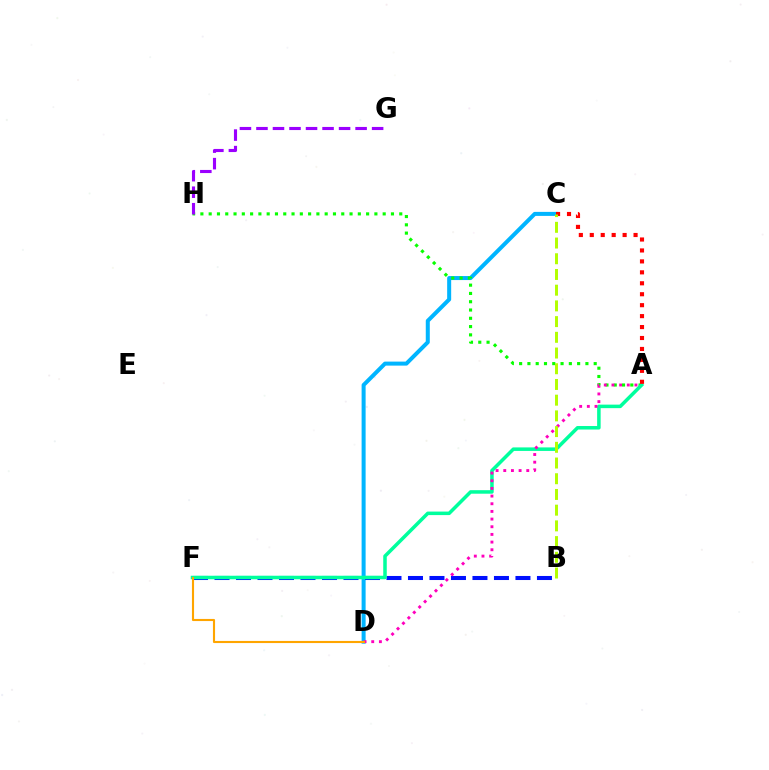{('C', 'D'): [{'color': '#00b5ff', 'line_style': 'solid', 'thickness': 2.89}], ('A', 'H'): [{'color': '#08ff00', 'line_style': 'dotted', 'thickness': 2.25}], ('B', 'F'): [{'color': '#0010ff', 'line_style': 'dashed', 'thickness': 2.92}], ('A', 'F'): [{'color': '#00ff9d', 'line_style': 'solid', 'thickness': 2.54}], ('G', 'H'): [{'color': '#9b00ff', 'line_style': 'dashed', 'thickness': 2.24}], ('A', 'C'): [{'color': '#ff0000', 'line_style': 'dotted', 'thickness': 2.97}], ('A', 'D'): [{'color': '#ff00bd', 'line_style': 'dotted', 'thickness': 2.08}], ('B', 'C'): [{'color': '#b3ff00', 'line_style': 'dashed', 'thickness': 2.13}], ('D', 'F'): [{'color': '#ffa500', 'line_style': 'solid', 'thickness': 1.53}]}